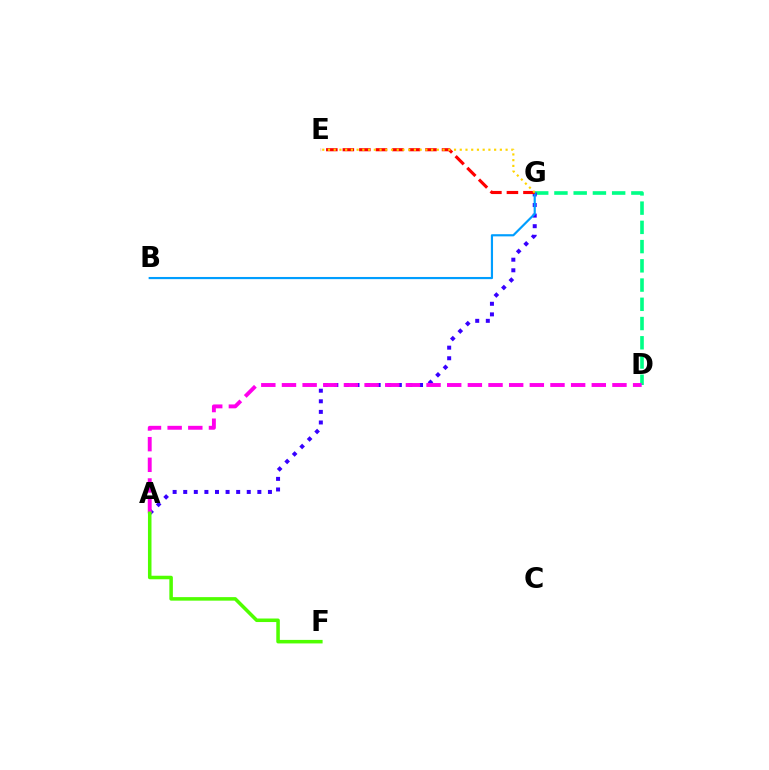{('D', 'G'): [{'color': '#00ff86', 'line_style': 'dashed', 'thickness': 2.61}], ('A', 'G'): [{'color': '#3700ff', 'line_style': 'dotted', 'thickness': 2.88}], ('A', 'D'): [{'color': '#ff00ed', 'line_style': 'dashed', 'thickness': 2.81}], ('B', 'G'): [{'color': '#009eff', 'line_style': 'solid', 'thickness': 1.56}], ('E', 'G'): [{'color': '#ff0000', 'line_style': 'dashed', 'thickness': 2.25}, {'color': '#ffd500', 'line_style': 'dotted', 'thickness': 1.56}], ('A', 'F'): [{'color': '#4fff00', 'line_style': 'solid', 'thickness': 2.54}]}